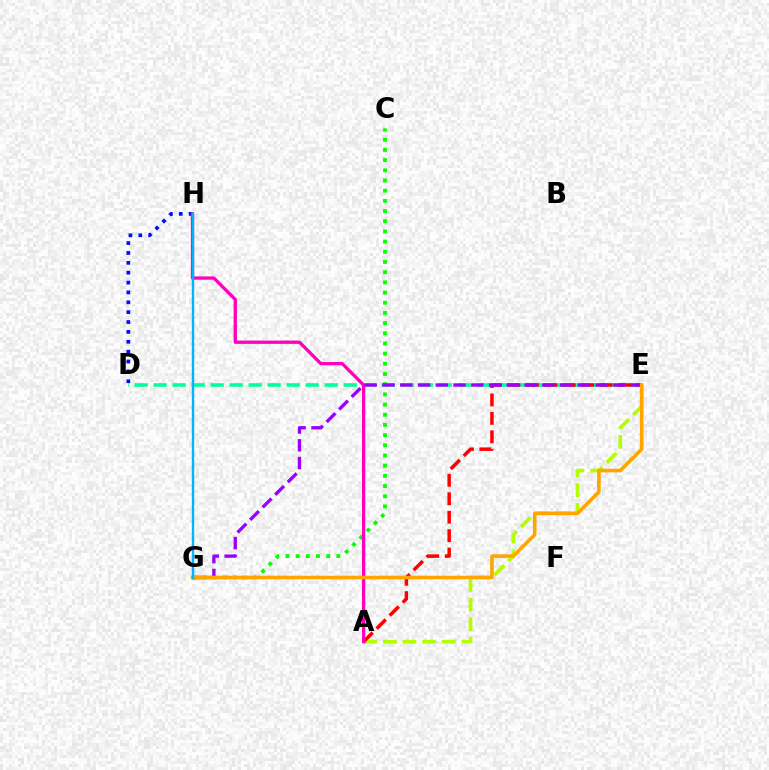{('A', 'E'): [{'color': '#b3ff00', 'line_style': 'dashed', 'thickness': 2.67}, {'color': '#ff0000', 'line_style': 'dashed', 'thickness': 2.51}], ('D', 'E'): [{'color': '#00ff9d', 'line_style': 'dashed', 'thickness': 2.58}], ('D', 'H'): [{'color': '#0010ff', 'line_style': 'dotted', 'thickness': 2.68}], ('C', 'G'): [{'color': '#08ff00', 'line_style': 'dotted', 'thickness': 2.77}], ('A', 'H'): [{'color': '#ff00bd', 'line_style': 'solid', 'thickness': 2.37}], ('E', 'G'): [{'color': '#9b00ff', 'line_style': 'dashed', 'thickness': 2.41}, {'color': '#ffa500', 'line_style': 'solid', 'thickness': 2.58}], ('G', 'H'): [{'color': '#00b5ff', 'line_style': 'solid', 'thickness': 1.72}]}